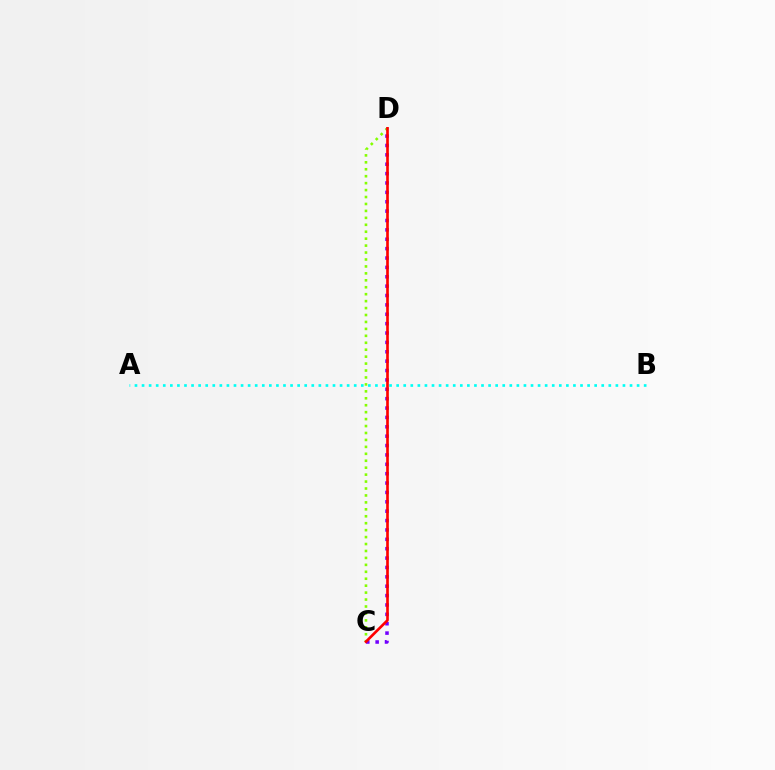{('C', 'D'): [{'color': '#7200ff', 'line_style': 'dotted', 'thickness': 2.55}, {'color': '#84ff00', 'line_style': 'dotted', 'thickness': 1.89}, {'color': '#ff0000', 'line_style': 'solid', 'thickness': 1.91}], ('A', 'B'): [{'color': '#00fff6', 'line_style': 'dotted', 'thickness': 1.92}]}